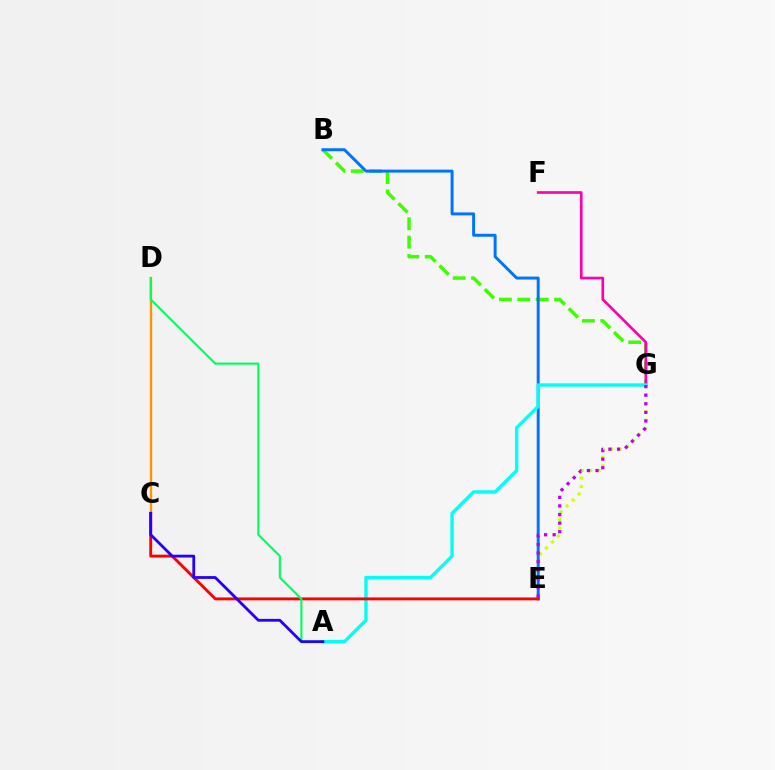{('E', 'G'): [{'color': '#d1ff00', 'line_style': 'dotted', 'thickness': 2.29}, {'color': '#b900ff', 'line_style': 'dotted', 'thickness': 2.33}], ('B', 'G'): [{'color': '#3dff00', 'line_style': 'dashed', 'thickness': 2.5}], ('C', 'D'): [{'color': '#ff9400', 'line_style': 'solid', 'thickness': 1.68}], ('B', 'E'): [{'color': '#0074ff', 'line_style': 'solid', 'thickness': 2.14}], ('F', 'G'): [{'color': '#ff00ac', 'line_style': 'solid', 'thickness': 1.91}], ('A', 'G'): [{'color': '#00fff6', 'line_style': 'solid', 'thickness': 2.43}], ('C', 'E'): [{'color': '#ff0000', 'line_style': 'solid', 'thickness': 2.08}], ('A', 'D'): [{'color': '#00ff5c', 'line_style': 'solid', 'thickness': 1.52}], ('A', 'C'): [{'color': '#2500ff', 'line_style': 'solid', 'thickness': 2.01}]}